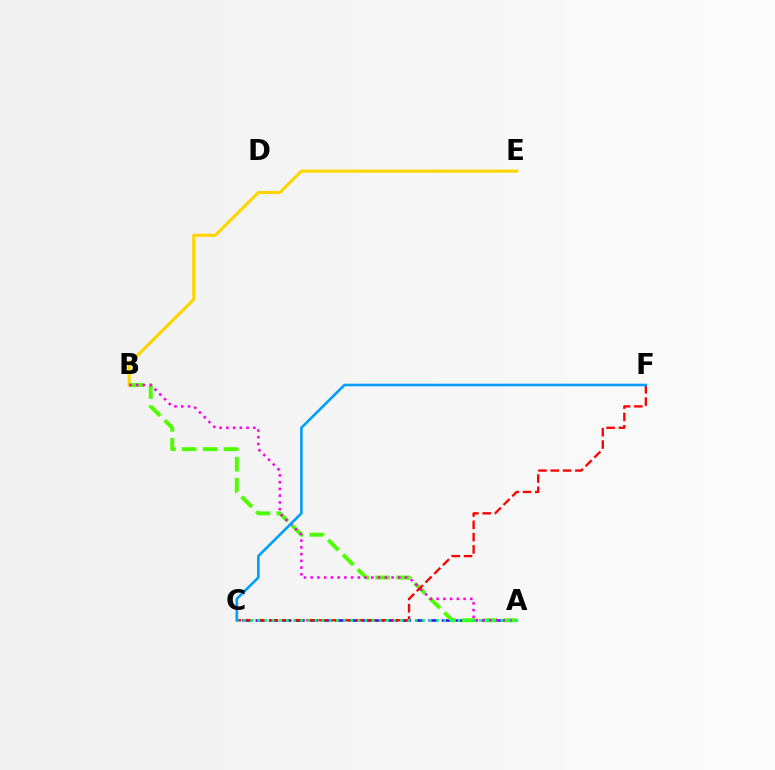{('A', 'C'): [{'color': '#3700ff', 'line_style': 'dashed', 'thickness': 1.81}, {'color': '#00ff86', 'line_style': 'dotted', 'thickness': 1.94}], ('B', 'E'): [{'color': '#ffd500', 'line_style': 'solid', 'thickness': 2.25}], ('A', 'B'): [{'color': '#4fff00', 'line_style': 'dashed', 'thickness': 2.84}, {'color': '#ff00ed', 'line_style': 'dotted', 'thickness': 1.83}], ('C', 'F'): [{'color': '#ff0000', 'line_style': 'dashed', 'thickness': 1.67}, {'color': '#009eff', 'line_style': 'solid', 'thickness': 1.87}]}